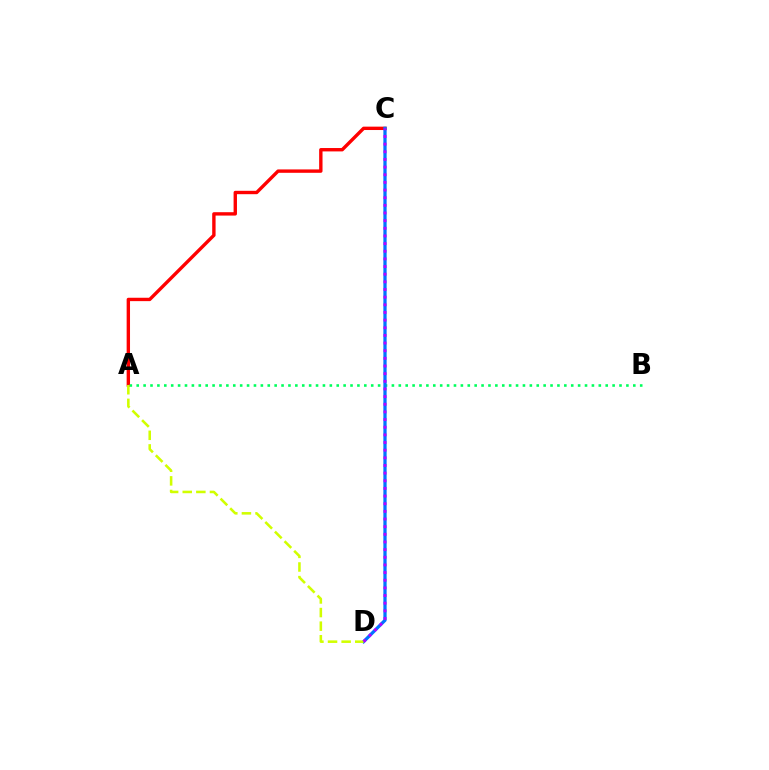{('A', 'C'): [{'color': '#ff0000', 'line_style': 'solid', 'thickness': 2.43}], ('A', 'B'): [{'color': '#00ff5c', 'line_style': 'dotted', 'thickness': 1.87}], ('C', 'D'): [{'color': '#0074ff', 'line_style': 'solid', 'thickness': 2.35}, {'color': '#b900ff', 'line_style': 'dotted', 'thickness': 2.08}], ('A', 'D'): [{'color': '#d1ff00', 'line_style': 'dashed', 'thickness': 1.85}]}